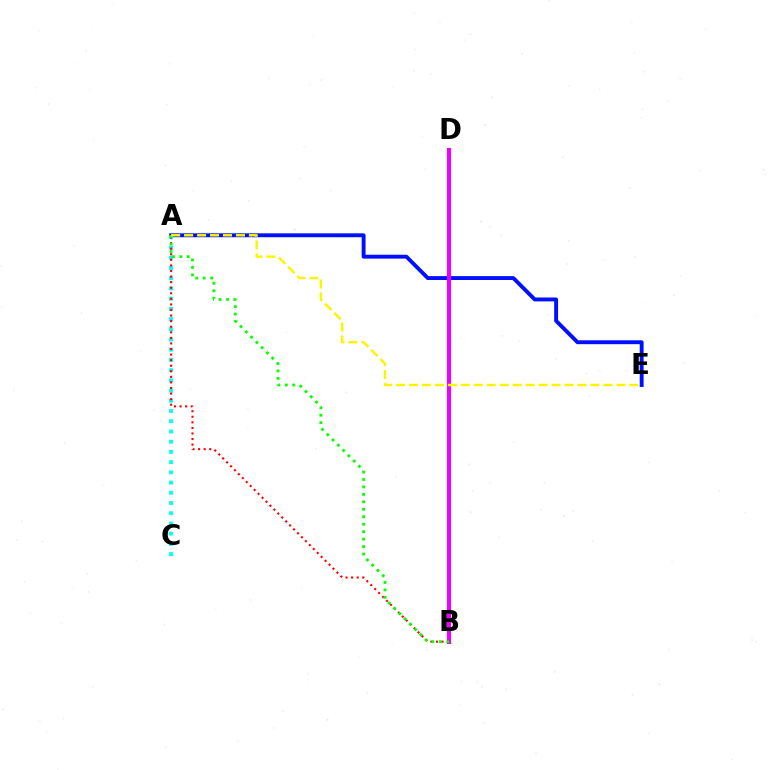{('A', 'E'): [{'color': '#0010ff', 'line_style': 'solid', 'thickness': 2.8}, {'color': '#fcf500', 'line_style': 'dashed', 'thickness': 1.76}], ('A', 'C'): [{'color': '#00fff6', 'line_style': 'dotted', 'thickness': 2.78}], ('B', 'D'): [{'color': '#ee00ff', 'line_style': 'solid', 'thickness': 2.96}], ('A', 'B'): [{'color': '#ff0000', 'line_style': 'dotted', 'thickness': 1.51}, {'color': '#08ff00', 'line_style': 'dotted', 'thickness': 2.03}]}